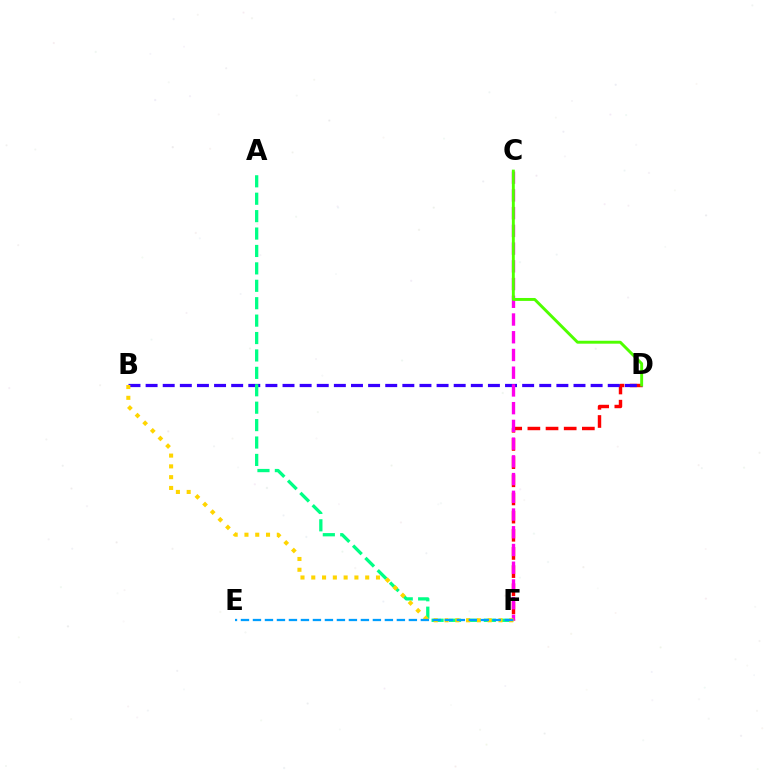{('D', 'F'): [{'color': '#ff0000', 'line_style': 'dashed', 'thickness': 2.47}], ('B', 'D'): [{'color': '#3700ff', 'line_style': 'dashed', 'thickness': 2.33}], ('C', 'F'): [{'color': '#ff00ed', 'line_style': 'dashed', 'thickness': 2.41}], ('C', 'D'): [{'color': '#4fff00', 'line_style': 'solid', 'thickness': 2.11}], ('A', 'F'): [{'color': '#00ff86', 'line_style': 'dashed', 'thickness': 2.37}], ('B', 'F'): [{'color': '#ffd500', 'line_style': 'dotted', 'thickness': 2.93}], ('E', 'F'): [{'color': '#009eff', 'line_style': 'dashed', 'thickness': 1.63}]}